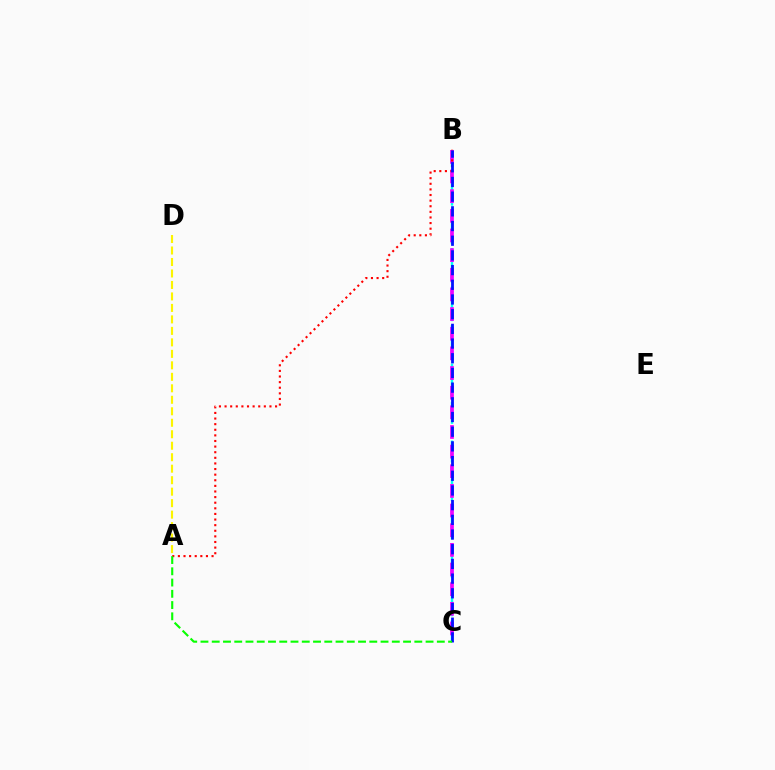{('B', 'C'): [{'color': '#00fff6', 'line_style': 'dashed', 'thickness': 1.74}, {'color': '#ee00ff', 'line_style': 'dashed', 'thickness': 2.67}, {'color': '#0010ff', 'line_style': 'dashed', 'thickness': 2.0}], ('A', 'B'): [{'color': '#ff0000', 'line_style': 'dotted', 'thickness': 1.52}], ('A', 'C'): [{'color': '#08ff00', 'line_style': 'dashed', 'thickness': 1.53}], ('A', 'D'): [{'color': '#fcf500', 'line_style': 'dashed', 'thickness': 1.56}]}